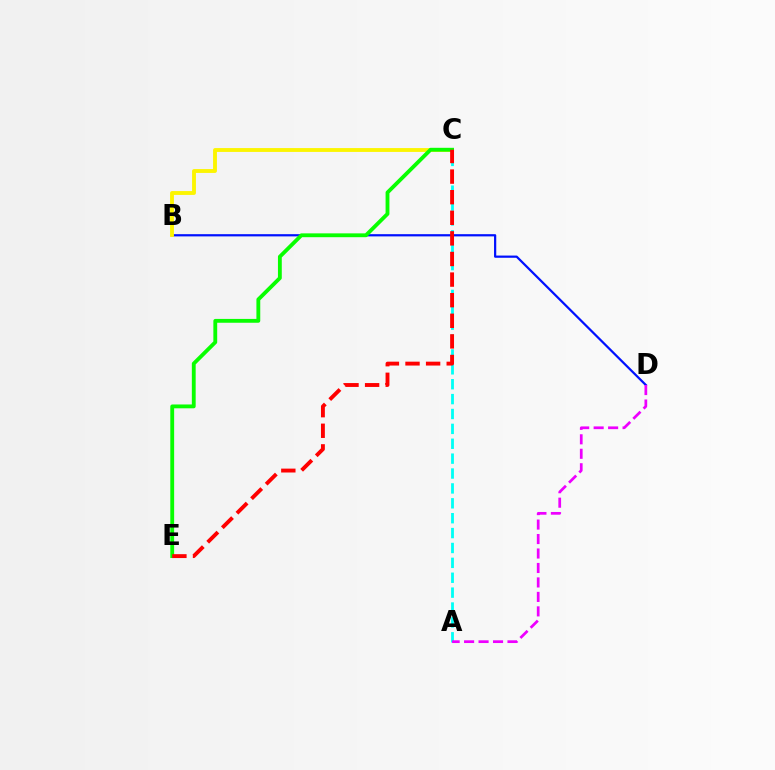{('A', 'C'): [{'color': '#00fff6', 'line_style': 'dashed', 'thickness': 2.02}], ('B', 'D'): [{'color': '#0010ff', 'line_style': 'solid', 'thickness': 1.6}], ('B', 'C'): [{'color': '#fcf500', 'line_style': 'solid', 'thickness': 2.77}], ('A', 'D'): [{'color': '#ee00ff', 'line_style': 'dashed', 'thickness': 1.97}], ('C', 'E'): [{'color': '#08ff00', 'line_style': 'solid', 'thickness': 2.76}, {'color': '#ff0000', 'line_style': 'dashed', 'thickness': 2.8}]}